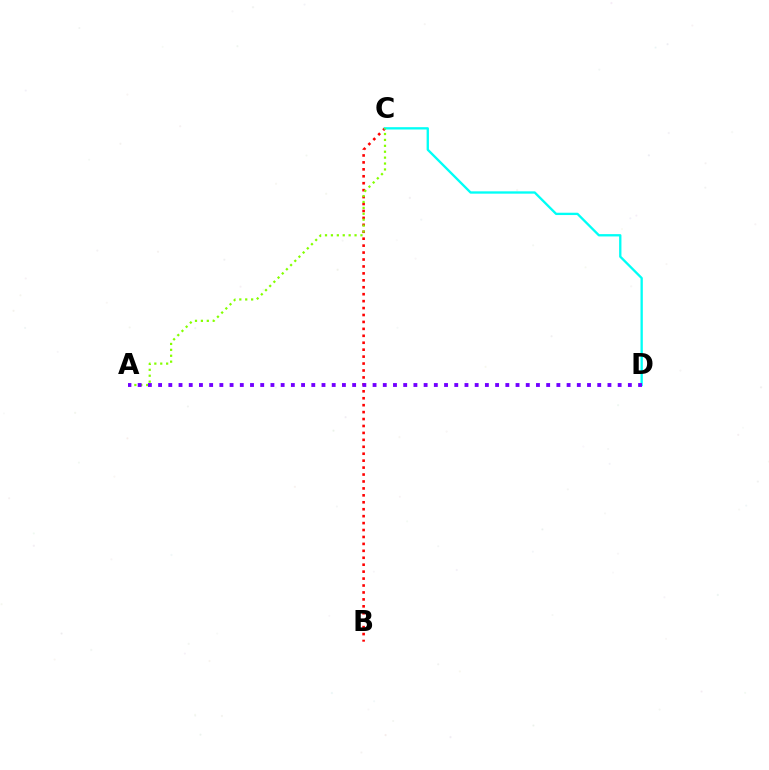{('B', 'C'): [{'color': '#ff0000', 'line_style': 'dotted', 'thickness': 1.88}], ('C', 'D'): [{'color': '#00fff6', 'line_style': 'solid', 'thickness': 1.67}], ('A', 'C'): [{'color': '#84ff00', 'line_style': 'dotted', 'thickness': 1.61}], ('A', 'D'): [{'color': '#7200ff', 'line_style': 'dotted', 'thickness': 2.77}]}